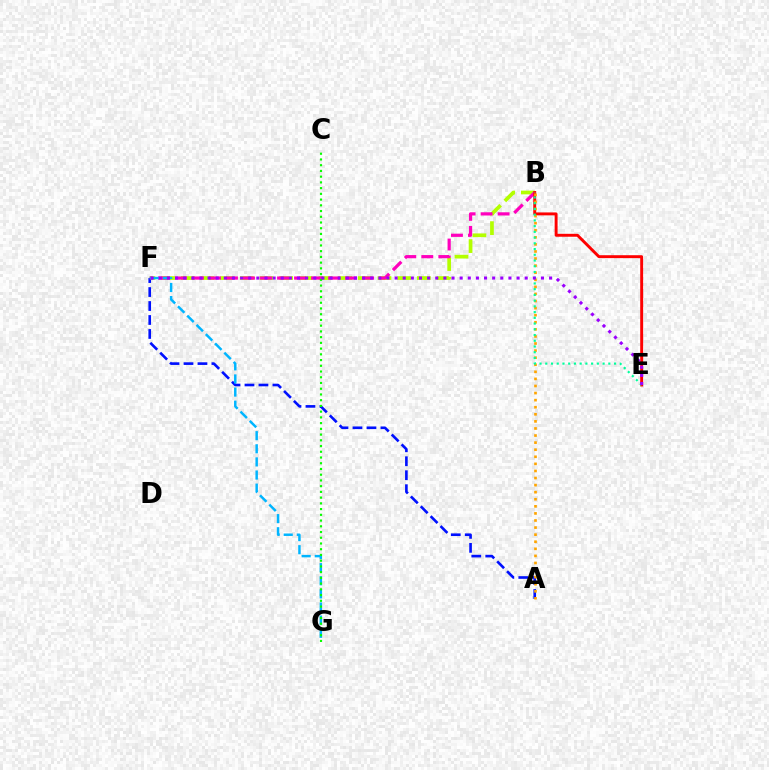{('B', 'F'): [{'color': '#b3ff00', 'line_style': 'dashed', 'thickness': 2.67}, {'color': '#ff00bd', 'line_style': 'dashed', 'thickness': 2.31}], ('A', 'F'): [{'color': '#0010ff', 'line_style': 'dashed', 'thickness': 1.9}], ('F', 'G'): [{'color': '#00b5ff', 'line_style': 'dashed', 'thickness': 1.78}], ('B', 'E'): [{'color': '#ff0000', 'line_style': 'solid', 'thickness': 2.1}, {'color': '#00ff9d', 'line_style': 'dotted', 'thickness': 1.56}], ('C', 'G'): [{'color': '#08ff00', 'line_style': 'dotted', 'thickness': 1.56}], ('A', 'B'): [{'color': '#ffa500', 'line_style': 'dotted', 'thickness': 1.92}], ('E', 'F'): [{'color': '#9b00ff', 'line_style': 'dotted', 'thickness': 2.21}]}